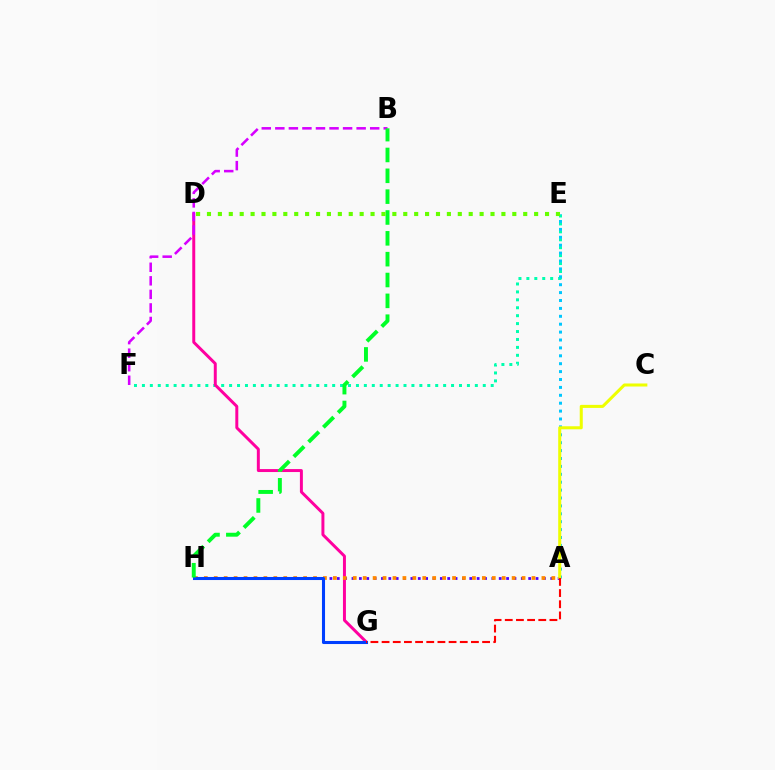{('E', 'F'): [{'color': '#00ffaf', 'line_style': 'dotted', 'thickness': 2.15}], ('A', 'H'): [{'color': '#4f00ff', 'line_style': 'dotted', 'thickness': 2.0}, {'color': '#ff8800', 'line_style': 'dotted', 'thickness': 2.7}], ('D', 'G'): [{'color': '#ff00a0', 'line_style': 'solid', 'thickness': 2.14}], ('B', 'F'): [{'color': '#d600ff', 'line_style': 'dashed', 'thickness': 1.84}], ('G', 'H'): [{'color': '#003fff', 'line_style': 'solid', 'thickness': 2.21}], ('A', 'E'): [{'color': '#00c7ff', 'line_style': 'dotted', 'thickness': 2.15}], ('B', 'H'): [{'color': '#00ff27', 'line_style': 'dashed', 'thickness': 2.83}], ('D', 'E'): [{'color': '#66ff00', 'line_style': 'dotted', 'thickness': 2.96}], ('A', 'C'): [{'color': '#eeff00', 'line_style': 'solid', 'thickness': 2.19}], ('A', 'G'): [{'color': '#ff0000', 'line_style': 'dashed', 'thickness': 1.52}]}